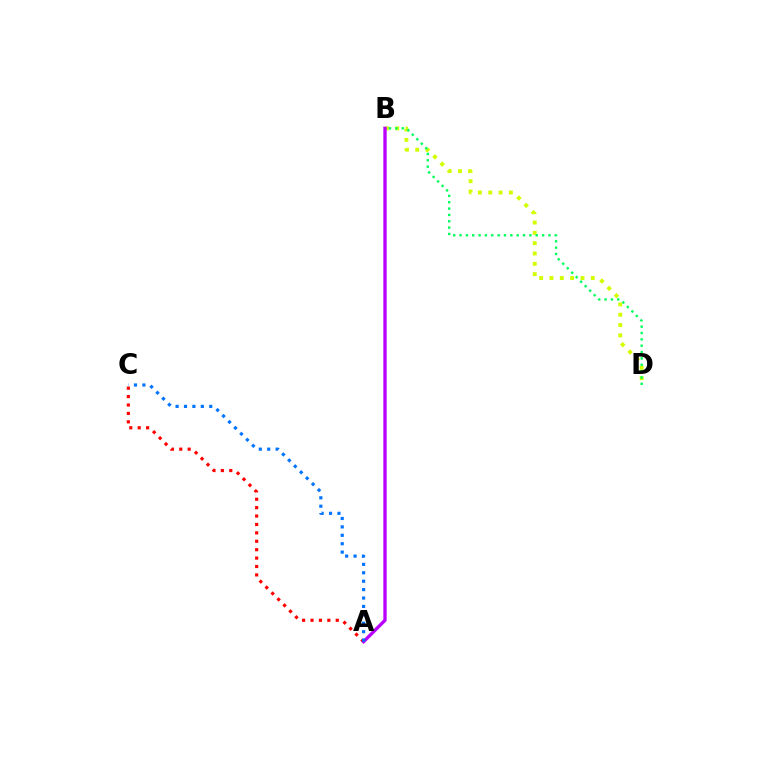{('B', 'D'): [{'color': '#d1ff00', 'line_style': 'dotted', 'thickness': 2.81}, {'color': '#00ff5c', 'line_style': 'dotted', 'thickness': 1.72}], ('A', 'C'): [{'color': '#ff0000', 'line_style': 'dotted', 'thickness': 2.28}, {'color': '#0074ff', 'line_style': 'dotted', 'thickness': 2.29}], ('A', 'B'): [{'color': '#b900ff', 'line_style': 'solid', 'thickness': 2.4}]}